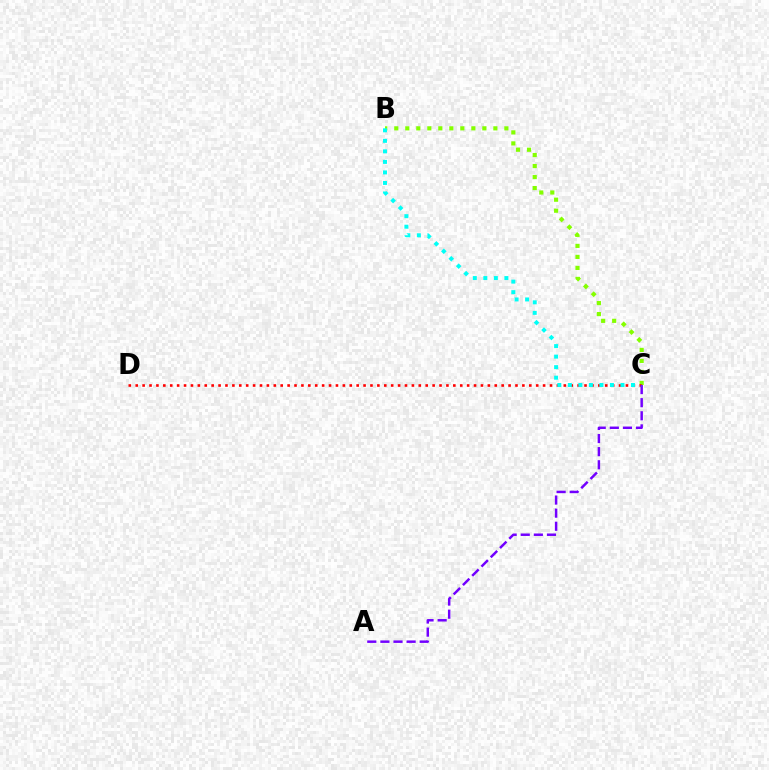{('B', 'C'): [{'color': '#84ff00', 'line_style': 'dotted', 'thickness': 2.99}, {'color': '#00fff6', 'line_style': 'dotted', 'thickness': 2.86}], ('C', 'D'): [{'color': '#ff0000', 'line_style': 'dotted', 'thickness': 1.88}], ('A', 'C'): [{'color': '#7200ff', 'line_style': 'dashed', 'thickness': 1.78}]}